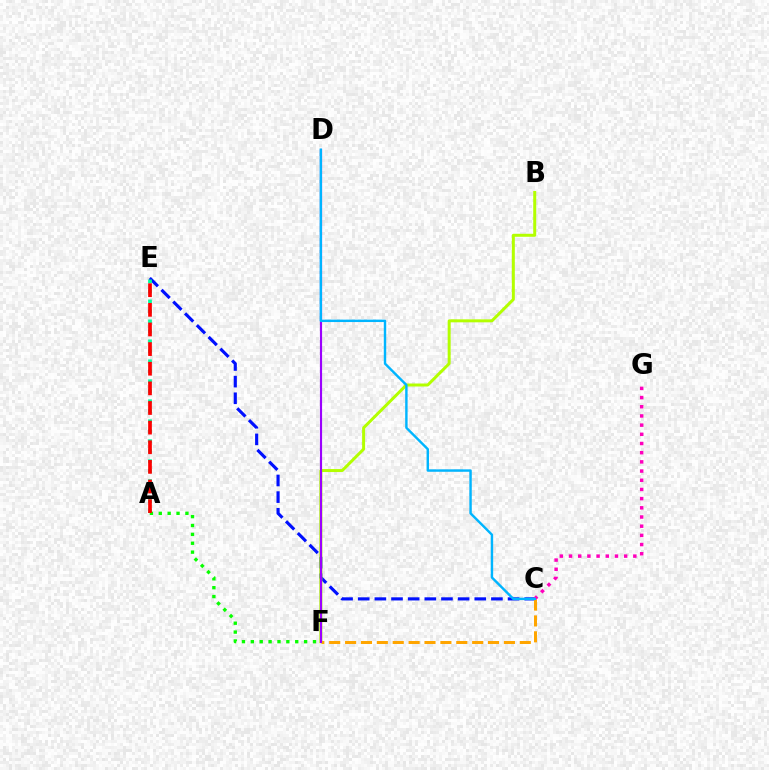{('C', 'E'): [{'color': '#0010ff', 'line_style': 'dashed', 'thickness': 2.26}], ('C', 'F'): [{'color': '#ffa500', 'line_style': 'dashed', 'thickness': 2.16}], ('B', 'F'): [{'color': '#b3ff00', 'line_style': 'solid', 'thickness': 2.15}], ('D', 'F'): [{'color': '#9b00ff', 'line_style': 'solid', 'thickness': 1.55}], ('A', 'E'): [{'color': '#00ff9d', 'line_style': 'dotted', 'thickness': 2.71}, {'color': '#ff0000', 'line_style': 'dashed', 'thickness': 2.67}], ('A', 'F'): [{'color': '#08ff00', 'line_style': 'dotted', 'thickness': 2.41}], ('C', 'G'): [{'color': '#ff00bd', 'line_style': 'dotted', 'thickness': 2.5}], ('C', 'D'): [{'color': '#00b5ff', 'line_style': 'solid', 'thickness': 1.74}]}